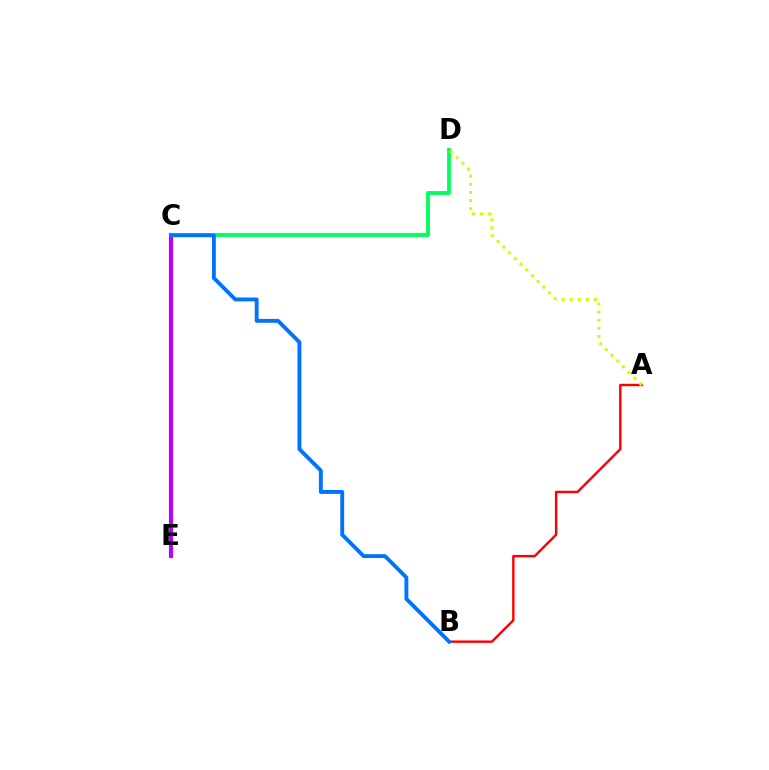{('A', 'B'): [{'color': '#ff0000', 'line_style': 'solid', 'thickness': 1.74}], ('C', 'E'): [{'color': '#b900ff', 'line_style': 'solid', 'thickness': 2.98}], ('C', 'D'): [{'color': '#00ff5c', 'line_style': 'solid', 'thickness': 2.77}], ('A', 'D'): [{'color': '#d1ff00', 'line_style': 'dotted', 'thickness': 2.2}], ('B', 'C'): [{'color': '#0074ff', 'line_style': 'solid', 'thickness': 2.79}]}